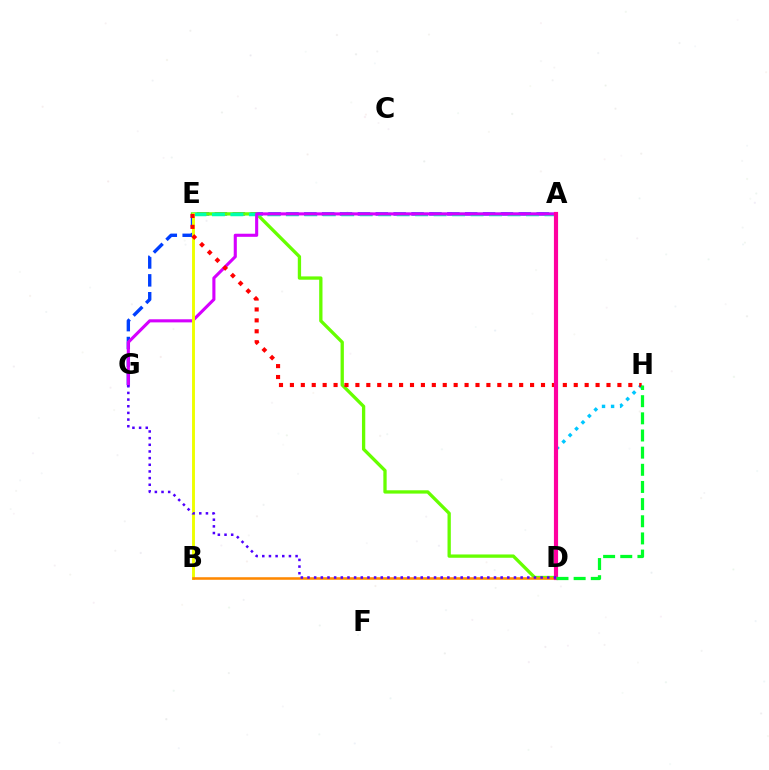{('A', 'G'): [{'color': '#003fff', 'line_style': 'dashed', 'thickness': 2.43}, {'color': '#d600ff', 'line_style': 'solid', 'thickness': 2.23}], ('D', 'E'): [{'color': '#66ff00', 'line_style': 'solid', 'thickness': 2.38}], ('A', 'E'): [{'color': '#00ffaf', 'line_style': 'dashed', 'thickness': 2.51}], ('D', 'H'): [{'color': '#00c7ff', 'line_style': 'dotted', 'thickness': 2.46}, {'color': '#00ff27', 'line_style': 'dashed', 'thickness': 2.33}], ('B', 'E'): [{'color': '#eeff00', 'line_style': 'solid', 'thickness': 2.09}], ('E', 'H'): [{'color': '#ff0000', 'line_style': 'dotted', 'thickness': 2.97}], ('B', 'D'): [{'color': '#ff8800', 'line_style': 'solid', 'thickness': 1.84}], ('A', 'D'): [{'color': '#ff00a0', 'line_style': 'solid', 'thickness': 3.0}], ('D', 'G'): [{'color': '#4f00ff', 'line_style': 'dotted', 'thickness': 1.81}]}